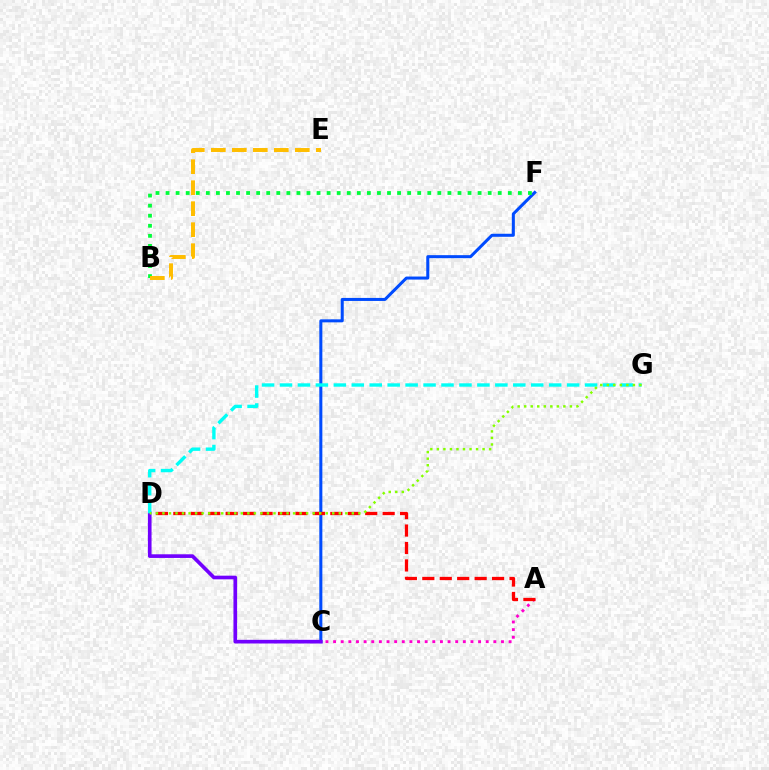{('C', 'F'): [{'color': '#004bff', 'line_style': 'solid', 'thickness': 2.18}], ('B', 'F'): [{'color': '#00ff39', 'line_style': 'dotted', 'thickness': 2.73}], ('A', 'C'): [{'color': '#ff00cf', 'line_style': 'dotted', 'thickness': 2.07}], ('B', 'E'): [{'color': '#ffbd00', 'line_style': 'dashed', 'thickness': 2.85}], ('A', 'D'): [{'color': '#ff0000', 'line_style': 'dashed', 'thickness': 2.37}], ('C', 'D'): [{'color': '#7200ff', 'line_style': 'solid', 'thickness': 2.63}], ('D', 'G'): [{'color': '#00fff6', 'line_style': 'dashed', 'thickness': 2.44}, {'color': '#84ff00', 'line_style': 'dotted', 'thickness': 1.77}]}